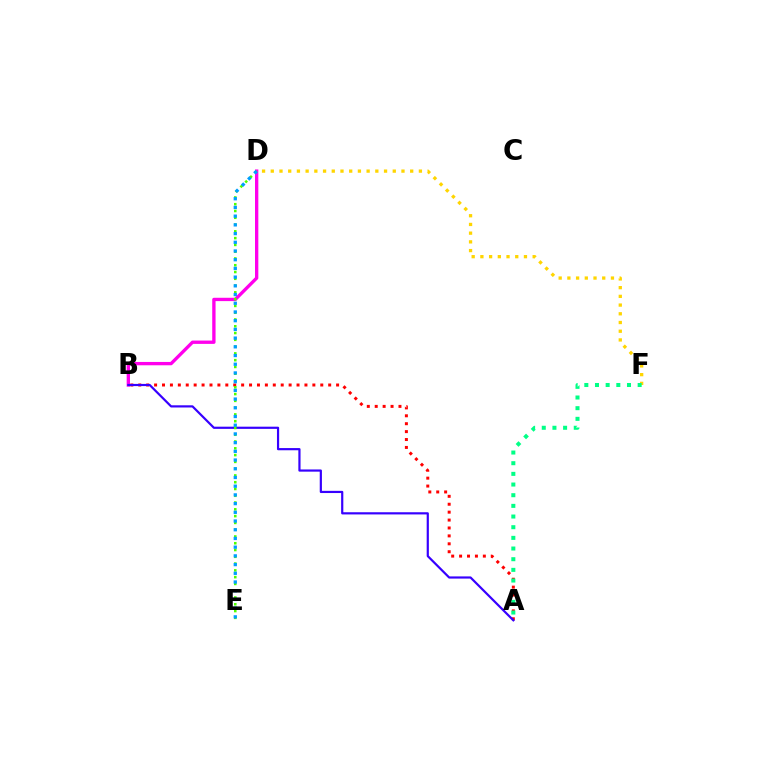{('D', 'F'): [{'color': '#ffd500', 'line_style': 'dotted', 'thickness': 2.37}], ('A', 'B'): [{'color': '#ff0000', 'line_style': 'dotted', 'thickness': 2.15}, {'color': '#3700ff', 'line_style': 'solid', 'thickness': 1.58}], ('B', 'D'): [{'color': '#ff00ed', 'line_style': 'solid', 'thickness': 2.4}], ('A', 'F'): [{'color': '#00ff86', 'line_style': 'dotted', 'thickness': 2.9}], ('D', 'E'): [{'color': '#4fff00', 'line_style': 'dotted', 'thickness': 1.84}, {'color': '#009eff', 'line_style': 'dotted', 'thickness': 2.37}]}